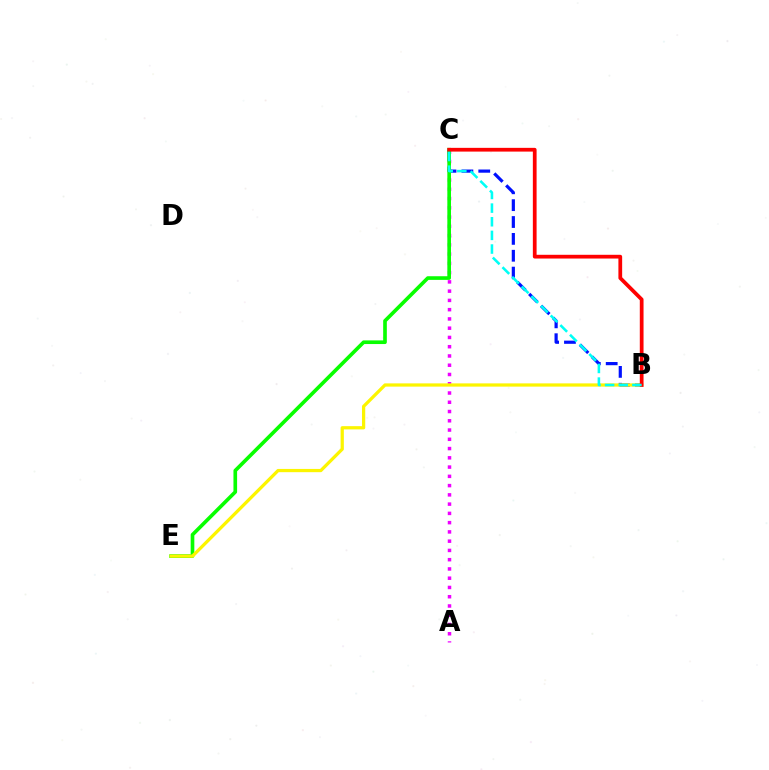{('A', 'C'): [{'color': '#ee00ff', 'line_style': 'dotted', 'thickness': 2.52}], ('B', 'C'): [{'color': '#0010ff', 'line_style': 'dashed', 'thickness': 2.29}, {'color': '#ff0000', 'line_style': 'solid', 'thickness': 2.7}, {'color': '#00fff6', 'line_style': 'dashed', 'thickness': 1.85}], ('C', 'E'): [{'color': '#08ff00', 'line_style': 'solid', 'thickness': 2.63}], ('B', 'E'): [{'color': '#fcf500', 'line_style': 'solid', 'thickness': 2.34}]}